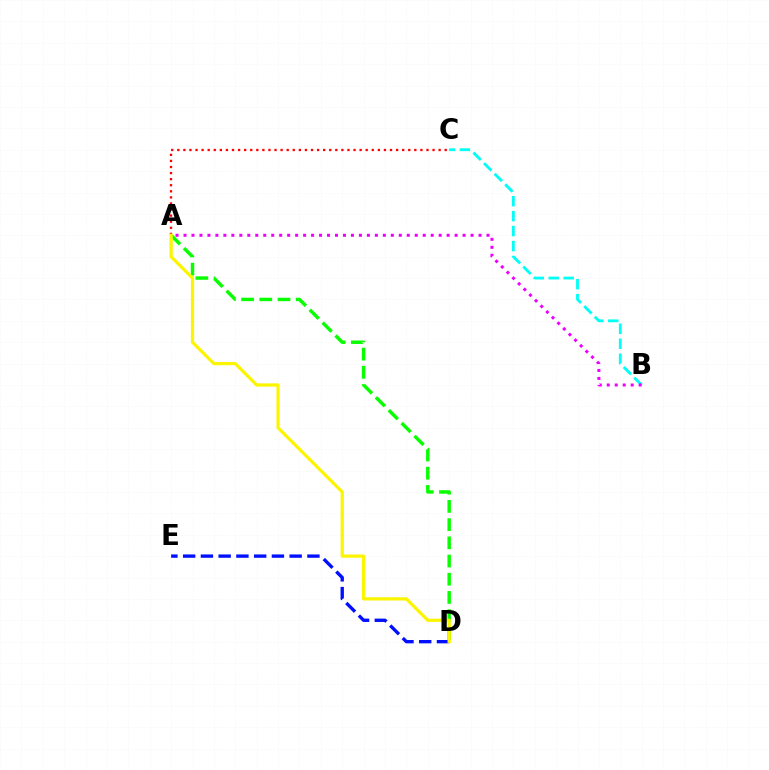{('D', 'E'): [{'color': '#0010ff', 'line_style': 'dashed', 'thickness': 2.41}], ('A', 'C'): [{'color': '#ff0000', 'line_style': 'dotted', 'thickness': 1.65}], ('B', 'C'): [{'color': '#00fff6', 'line_style': 'dashed', 'thickness': 2.03}], ('A', 'B'): [{'color': '#ee00ff', 'line_style': 'dotted', 'thickness': 2.17}], ('A', 'D'): [{'color': '#08ff00', 'line_style': 'dashed', 'thickness': 2.47}, {'color': '#fcf500', 'line_style': 'solid', 'thickness': 2.32}]}